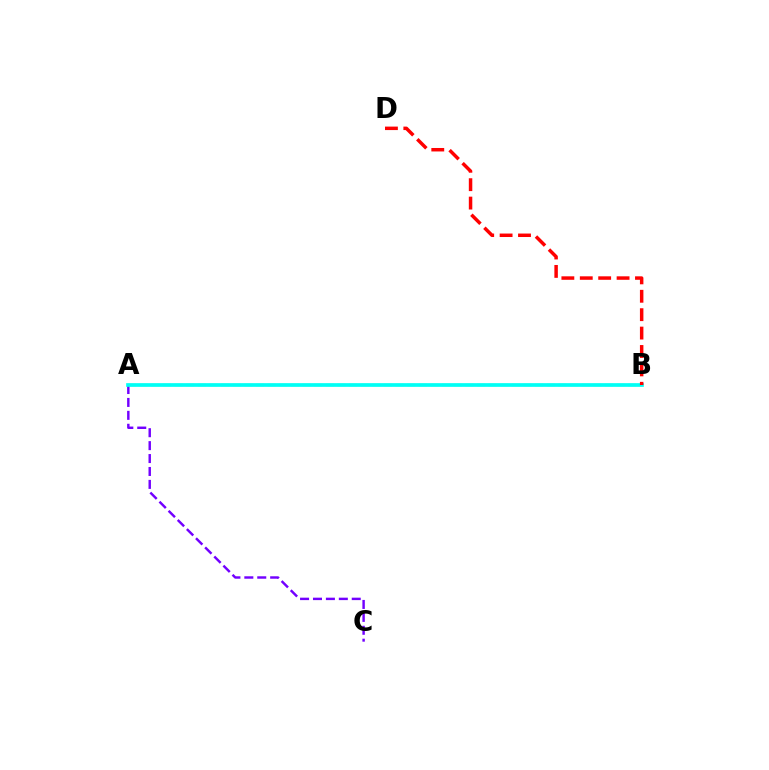{('A', 'C'): [{'color': '#7200ff', 'line_style': 'dashed', 'thickness': 1.75}], ('A', 'B'): [{'color': '#84ff00', 'line_style': 'dashed', 'thickness': 1.58}, {'color': '#00fff6', 'line_style': 'solid', 'thickness': 2.65}], ('B', 'D'): [{'color': '#ff0000', 'line_style': 'dashed', 'thickness': 2.5}]}